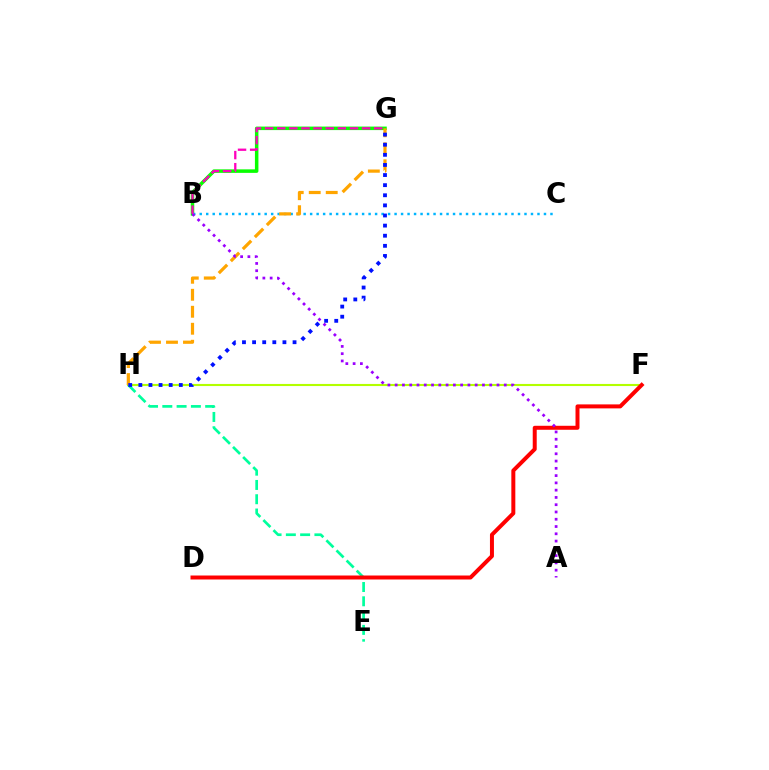{('B', 'G'): [{'color': '#08ff00', 'line_style': 'solid', 'thickness': 2.53}, {'color': '#ff00bd', 'line_style': 'dashed', 'thickness': 1.65}], ('F', 'H'): [{'color': '#b3ff00', 'line_style': 'solid', 'thickness': 1.52}], ('E', 'H'): [{'color': '#00ff9d', 'line_style': 'dashed', 'thickness': 1.94}], ('B', 'C'): [{'color': '#00b5ff', 'line_style': 'dotted', 'thickness': 1.76}], ('D', 'F'): [{'color': '#ff0000', 'line_style': 'solid', 'thickness': 2.87}], ('G', 'H'): [{'color': '#ffa500', 'line_style': 'dashed', 'thickness': 2.31}, {'color': '#0010ff', 'line_style': 'dotted', 'thickness': 2.75}], ('A', 'B'): [{'color': '#9b00ff', 'line_style': 'dotted', 'thickness': 1.98}]}